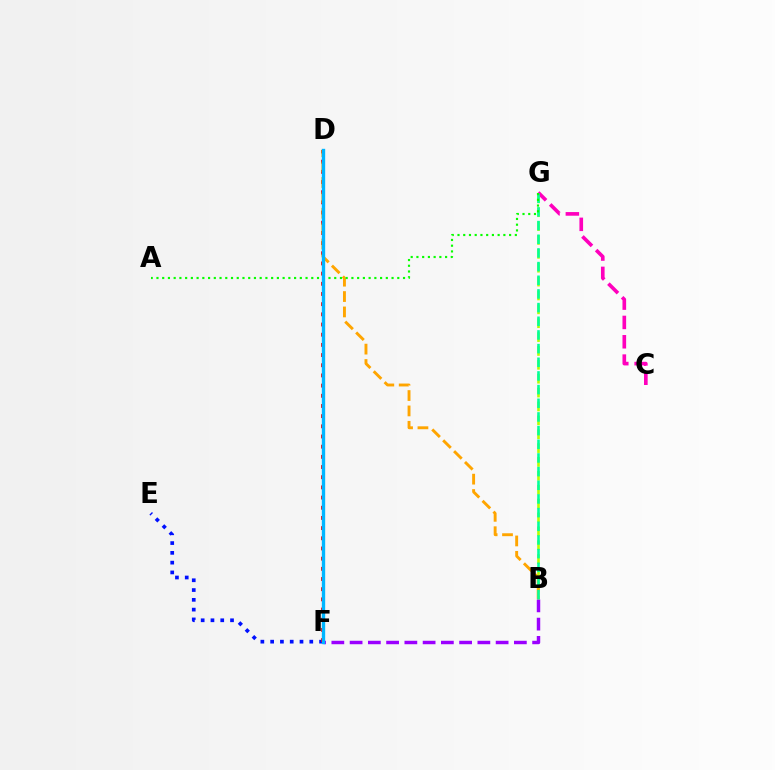{('B', 'G'): [{'color': '#b3ff00', 'line_style': 'dashed', 'thickness': 1.88}, {'color': '#00ff9d', 'line_style': 'dashed', 'thickness': 1.86}], ('E', 'F'): [{'color': '#0010ff', 'line_style': 'dotted', 'thickness': 2.66}], ('D', 'F'): [{'color': '#ff0000', 'line_style': 'dotted', 'thickness': 2.77}, {'color': '#00b5ff', 'line_style': 'solid', 'thickness': 2.42}], ('C', 'G'): [{'color': '#ff00bd', 'line_style': 'dashed', 'thickness': 2.63}], ('B', 'F'): [{'color': '#9b00ff', 'line_style': 'dashed', 'thickness': 2.48}], ('B', 'D'): [{'color': '#ffa500', 'line_style': 'dashed', 'thickness': 2.09}], ('A', 'G'): [{'color': '#08ff00', 'line_style': 'dotted', 'thickness': 1.56}]}